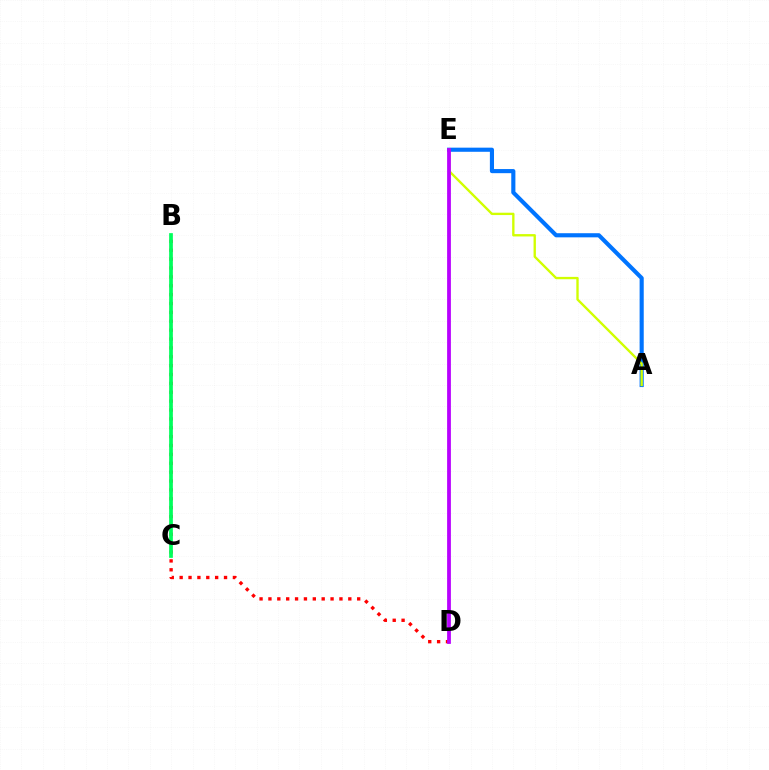{('A', 'E'): [{'color': '#0074ff', 'line_style': 'solid', 'thickness': 2.97}, {'color': '#d1ff00', 'line_style': 'solid', 'thickness': 1.69}], ('B', 'D'): [{'color': '#ff0000', 'line_style': 'dotted', 'thickness': 2.41}], ('B', 'C'): [{'color': '#00ff5c', 'line_style': 'solid', 'thickness': 2.68}], ('D', 'E'): [{'color': '#b900ff', 'line_style': 'solid', 'thickness': 2.71}]}